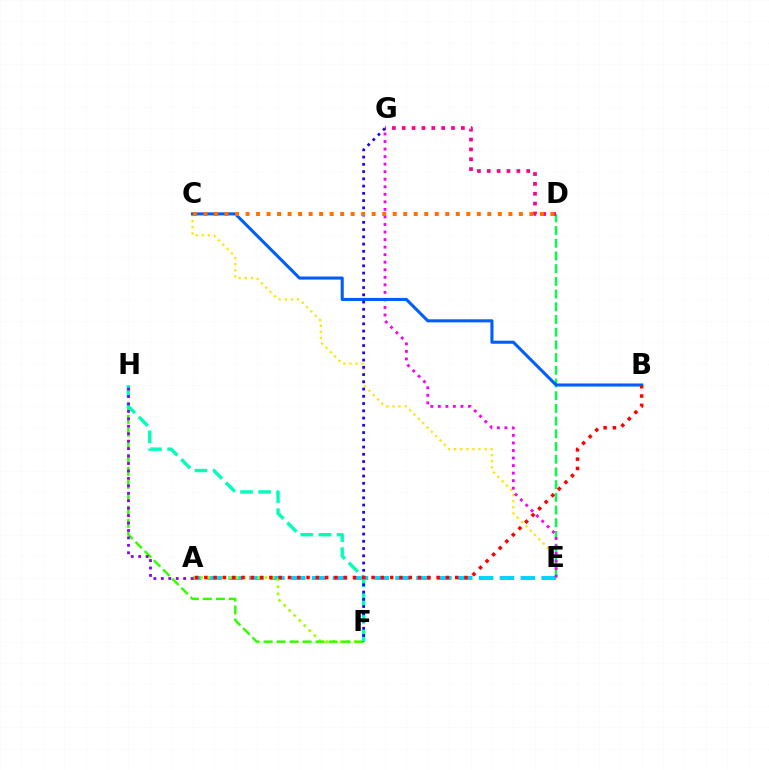{('A', 'E'): [{'color': '#00d3ff', 'line_style': 'dashed', 'thickness': 2.84}], ('C', 'E'): [{'color': '#ffe600', 'line_style': 'dotted', 'thickness': 1.66}], ('D', 'E'): [{'color': '#00ff45', 'line_style': 'dashed', 'thickness': 1.73}], ('D', 'G'): [{'color': '#ff0088', 'line_style': 'dotted', 'thickness': 2.68}], ('A', 'F'): [{'color': '#a2ff00', 'line_style': 'dotted', 'thickness': 1.94}], ('F', 'H'): [{'color': '#31ff00', 'line_style': 'dashed', 'thickness': 1.77}, {'color': '#00ffbb', 'line_style': 'dashed', 'thickness': 2.46}], ('E', 'G'): [{'color': '#fa00f9', 'line_style': 'dotted', 'thickness': 2.05}], ('A', 'H'): [{'color': '#8a00ff', 'line_style': 'dotted', 'thickness': 2.02}], ('B', 'C'): [{'color': '#005dff', 'line_style': 'solid', 'thickness': 2.21}], ('F', 'G'): [{'color': '#1900ff', 'line_style': 'dotted', 'thickness': 1.97}], ('A', 'B'): [{'color': '#ff0000', 'line_style': 'dotted', 'thickness': 2.52}], ('C', 'D'): [{'color': '#ff7000', 'line_style': 'dotted', 'thickness': 2.86}]}